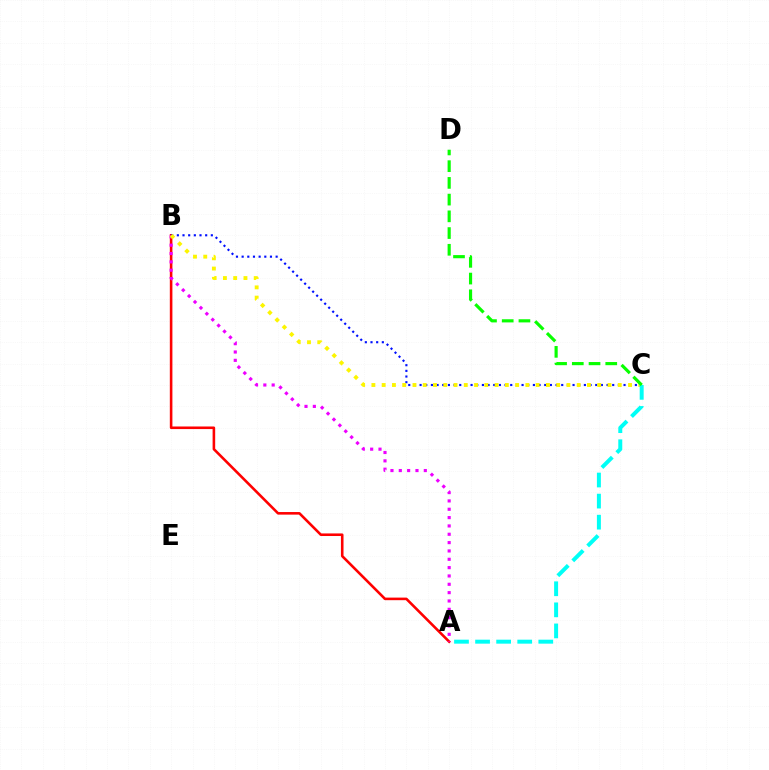{('A', 'B'): [{'color': '#ff0000', 'line_style': 'solid', 'thickness': 1.86}, {'color': '#ee00ff', 'line_style': 'dotted', 'thickness': 2.27}], ('B', 'C'): [{'color': '#0010ff', 'line_style': 'dotted', 'thickness': 1.54}, {'color': '#fcf500', 'line_style': 'dotted', 'thickness': 2.79}], ('A', 'C'): [{'color': '#00fff6', 'line_style': 'dashed', 'thickness': 2.86}], ('C', 'D'): [{'color': '#08ff00', 'line_style': 'dashed', 'thickness': 2.27}]}